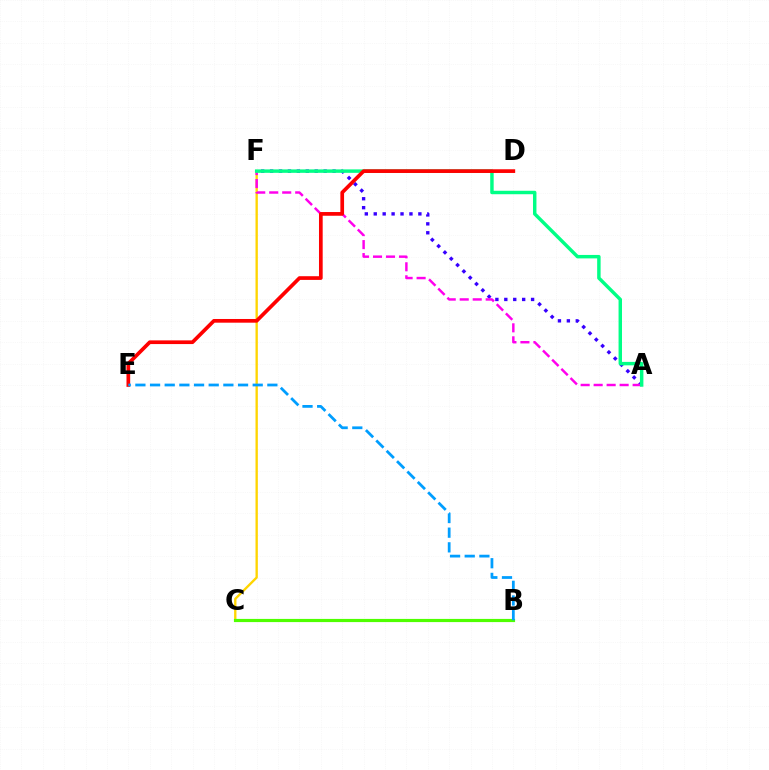{('C', 'F'): [{'color': '#ffd500', 'line_style': 'solid', 'thickness': 1.69}], ('A', 'F'): [{'color': '#3700ff', 'line_style': 'dotted', 'thickness': 2.43}, {'color': '#ff00ed', 'line_style': 'dashed', 'thickness': 1.77}, {'color': '#00ff86', 'line_style': 'solid', 'thickness': 2.48}], ('B', 'C'): [{'color': '#4fff00', 'line_style': 'solid', 'thickness': 2.28}], ('D', 'E'): [{'color': '#ff0000', 'line_style': 'solid', 'thickness': 2.66}], ('B', 'E'): [{'color': '#009eff', 'line_style': 'dashed', 'thickness': 1.99}]}